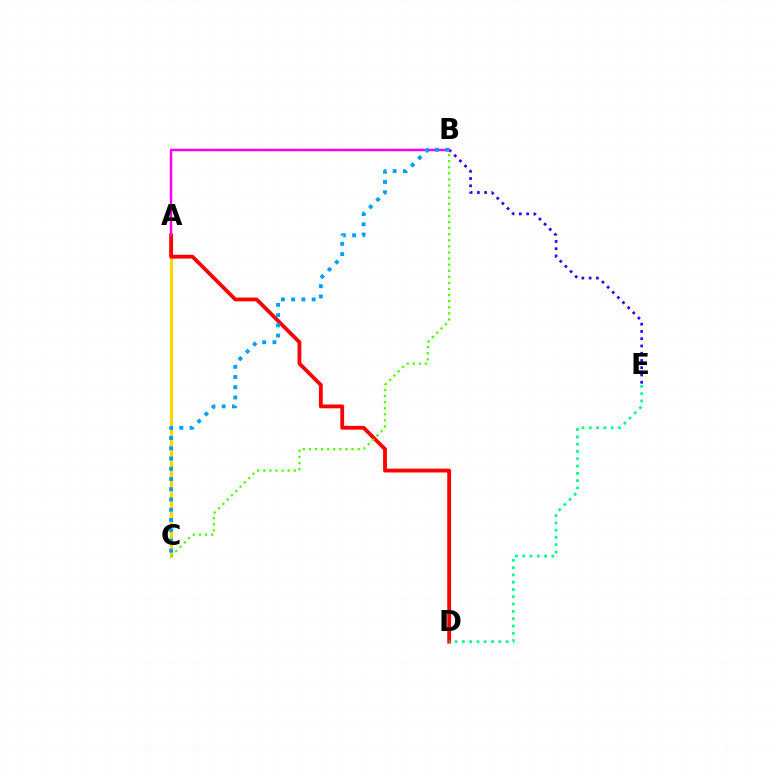{('A', 'C'): [{'color': '#ffd500', 'line_style': 'solid', 'thickness': 2.28}], ('A', 'D'): [{'color': '#ff0000', 'line_style': 'solid', 'thickness': 2.75}], ('D', 'E'): [{'color': '#00ff86', 'line_style': 'dotted', 'thickness': 1.98}], ('B', 'E'): [{'color': '#3700ff', 'line_style': 'dotted', 'thickness': 1.97}], ('B', 'C'): [{'color': '#4fff00', 'line_style': 'dotted', 'thickness': 1.65}, {'color': '#009eff', 'line_style': 'dotted', 'thickness': 2.78}], ('A', 'B'): [{'color': '#ff00ed', 'line_style': 'solid', 'thickness': 1.79}]}